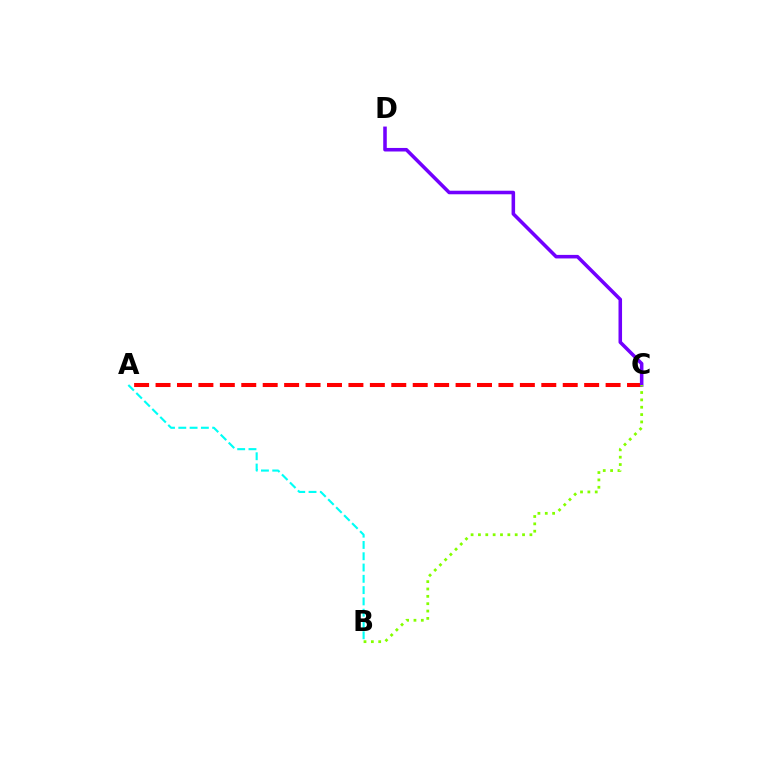{('A', 'C'): [{'color': '#ff0000', 'line_style': 'dashed', 'thickness': 2.91}], ('A', 'B'): [{'color': '#00fff6', 'line_style': 'dashed', 'thickness': 1.53}], ('C', 'D'): [{'color': '#7200ff', 'line_style': 'solid', 'thickness': 2.55}], ('B', 'C'): [{'color': '#84ff00', 'line_style': 'dotted', 'thickness': 2.0}]}